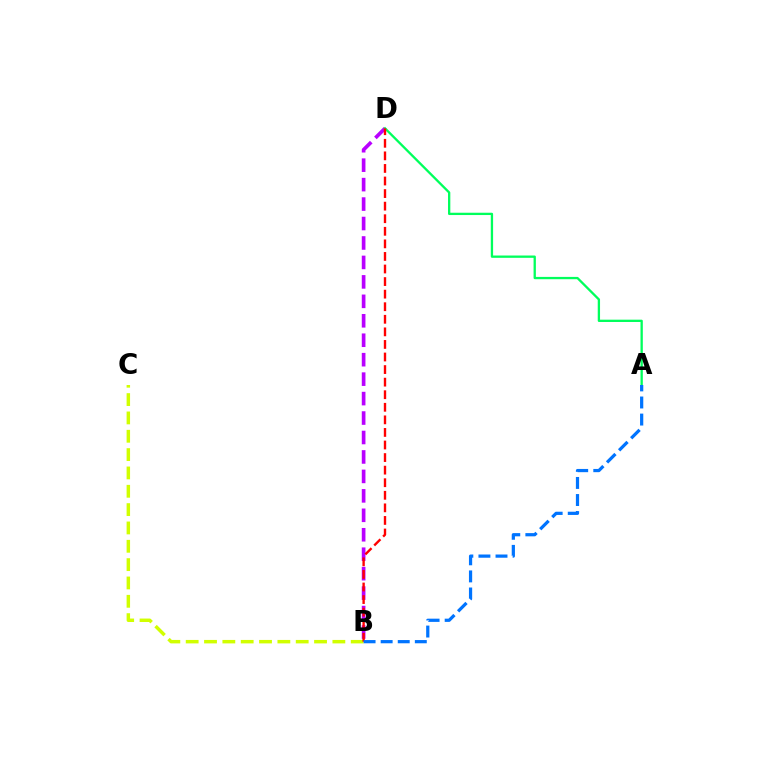{('B', 'C'): [{'color': '#d1ff00', 'line_style': 'dashed', 'thickness': 2.49}], ('B', 'D'): [{'color': '#b900ff', 'line_style': 'dashed', 'thickness': 2.64}, {'color': '#ff0000', 'line_style': 'dashed', 'thickness': 1.71}], ('A', 'D'): [{'color': '#00ff5c', 'line_style': 'solid', 'thickness': 1.66}], ('A', 'B'): [{'color': '#0074ff', 'line_style': 'dashed', 'thickness': 2.32}]}